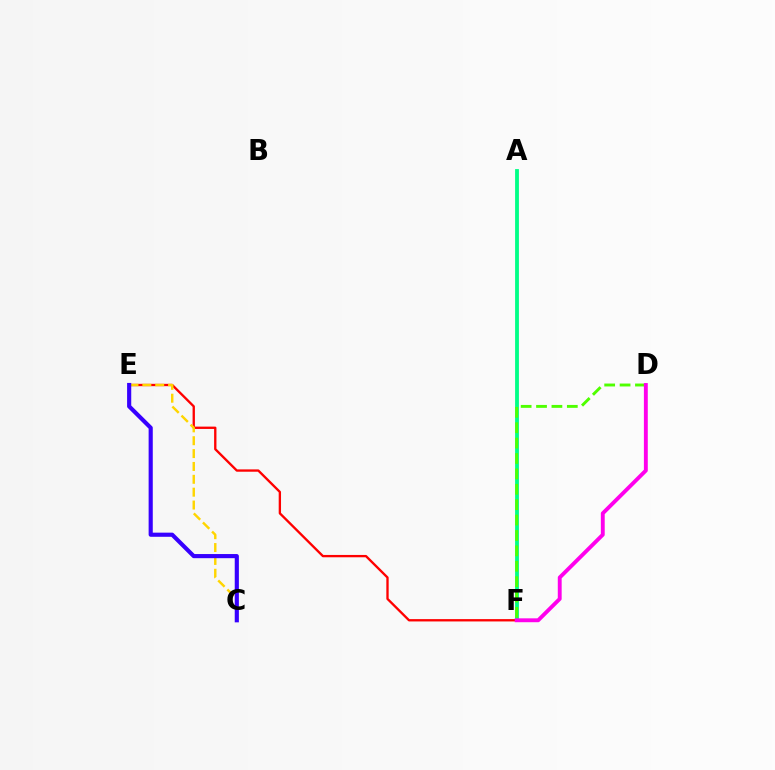{('A', 'F'): [{'color': '#009eff', 'line_style': 'solid', 'thickness': 1.57}, {'color': '#00ff86', 'line_style': 'solid', 'thickness': 2.74}], ('E', 'F'): [{'color': '#ff0000', 'line_style': 'solid', 'thickness': 1.68}], ('C', 'E'): [{'color': '#ffd500', 'line_style': 'dashed', 'thickness': 1.75}, {'color': '#3700ff', 'line_style': 'solid', 'thickness': 2.98}], ('D', 'F'): [{'color': '#4fff00', 'line_style': 'dashed', 'thickness': 2.09}, {'color': '#ff00ed', 'line_style': 'solid', 'thickness': 2.8}]}